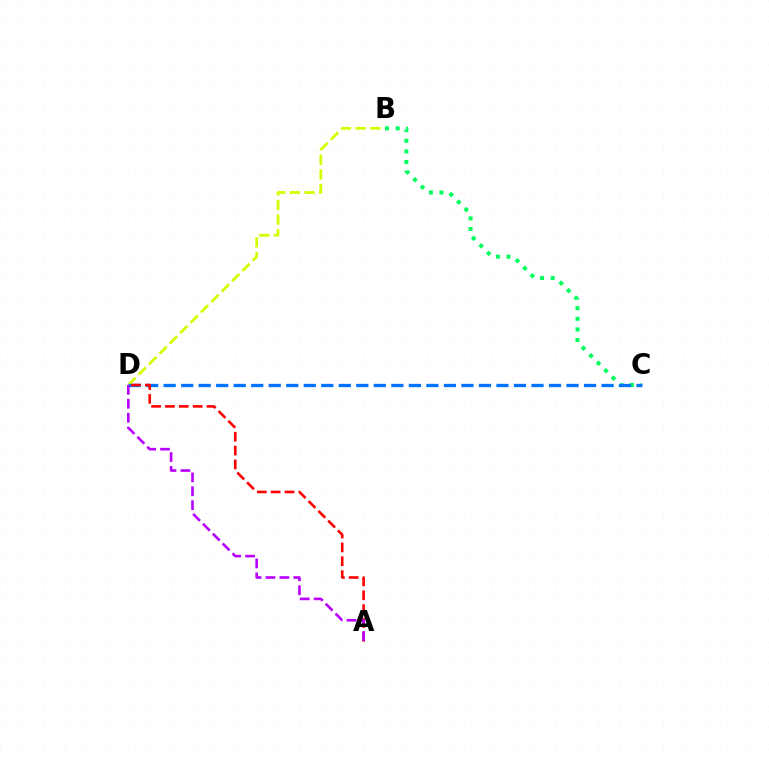{('B', 'C'): [{'color': '#00ff5c', 'line_style': 'dotted', 'thickness': 2.88}], ('B', 'D'): [{'color': '#d1ff00', 'line_style': 'dashed', 'thickness': 1.99}], ('C', 'D'): [{'color': '#0074ff', 'line_style': 'dashed', 'thickness': 2.38}], ('A', 'D'): [{'color': '#ff0000', 'line_style': 'dashed', 'thickness': 1.88}, {'color': '#b900ff', 'line_style': 'dashed', 'thickness': 1.89}]}